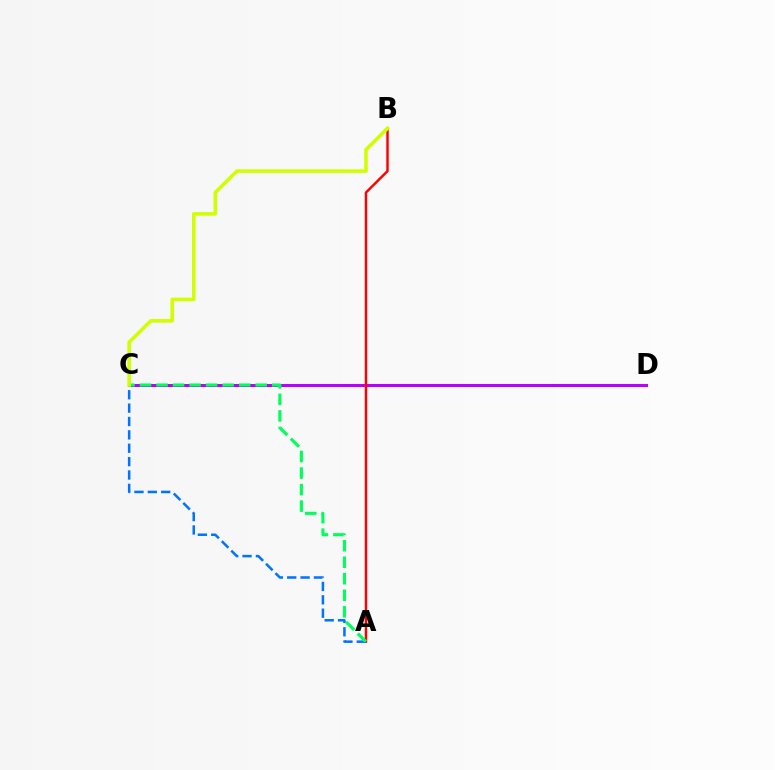{('C', 'D'): [{'color': '#b900ff', 'line_style': 'solid', 'thickness': 2.15}], ('A', 'B'): [{'color': '#ff0000', 'line_style': 'solid', 'thickness': 1.76}], ('A', 'C'): [{'color': '#0074ff', 'line_style': 'dashed', 'thickness': 1.82}, {'color': '#00ff5c', 'line_style': 'dashed', 'thickness': 2.25}], ('B', 'C'): [{'color': '#d1ff00', 'line_style': 'solid', 'thickness': 2.58}]}